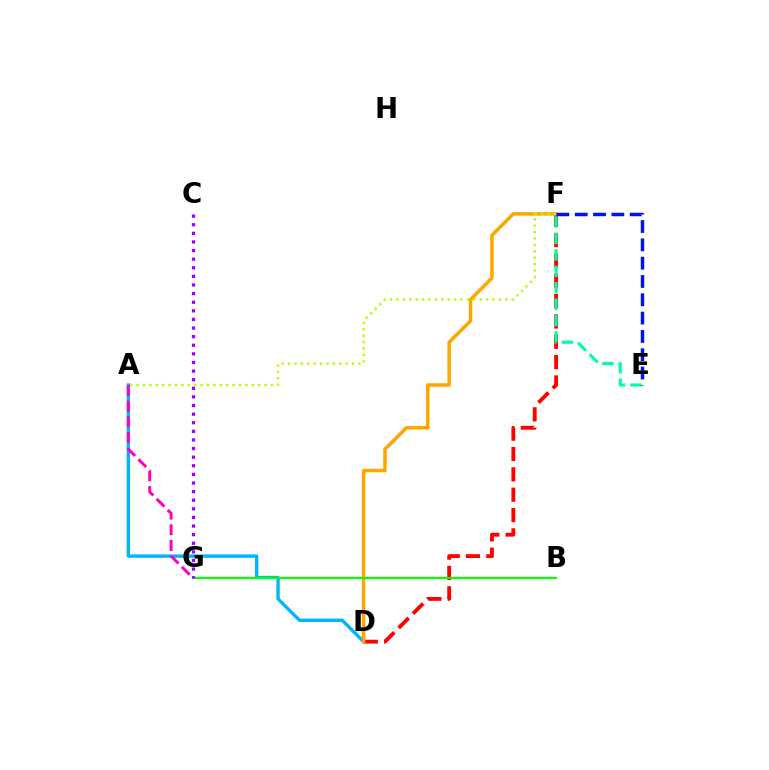{('A', 'D'): [{'color': '#00b5ff', 'line_style': 'solid', 'thickness': 2.42}], ('A', 'G'): [{'color': '#ff00bd', 'line_style': 'dashed', 'thickness': 2.13}], ('D', 'F'): [{'color': '#ff0000', 'line_style': 'dashed', 'thickness': 2.76}, {'color': '#ffa500', 'line_style': 'solid', 'thickness': 2.51}], ('E', 'F'): [{'color': '#00ff9d', 'line_style': 'dashed', 'thickness': 2.24}, {'color': '#0010ff', 'line_style': 'dashed', 'thickness': 2.49}], ('A', 'F'): [{'color': '#b3ff00', 'line_style': 'dotted', 'thickness': 1.74}], ('B', 'G'): [{'color': '#08ff00', 'line_style': 'solid', 'thickness': 1.57}], ('C', 'G'): [{'color': '#9b00ff', 'line_style': 'dotted', 'thickness': 2.34}]}